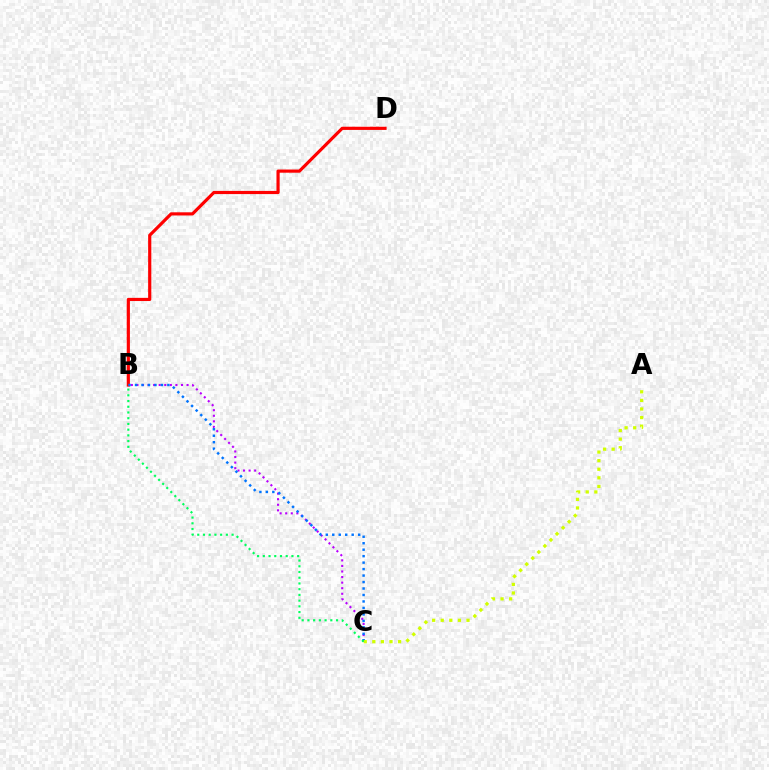{('B', 'C'): [{'color': '#b900ff', 'line_style': 'dotted', 'thickness': 1.51}, {'color': '#0074ff', 'line_style': 'dotted', 'thickness': 1.76}, {'color': '#00ff5c', 'line_style': 'dotted', 'thickness': 1.56}], ('B', 'D'): [{'color': '#ff0000', 'line_style': 'solid', 'thickness': 2.28}], ('A', 'C'): [{'color': '#d1ff00', 'line_style': 'dotted', 'thickness': 2.33}]}